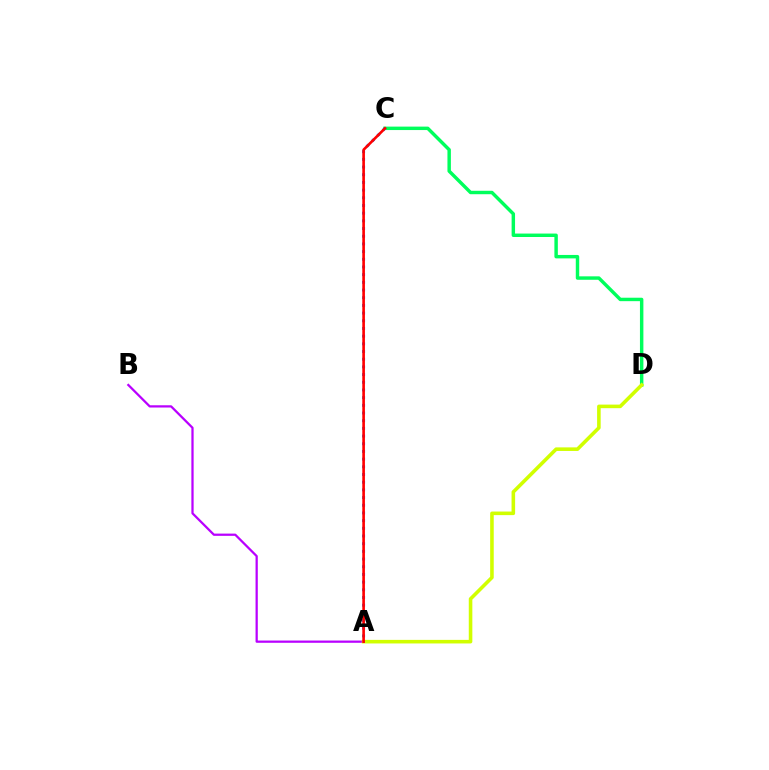{('A', 'B'): [{'color': '#b900ff', 'line_style': 'solid', 'thickness': 1.62}], ('C', 'D'): [{'color': '#00ff5c', 'line_style': 'solid', 'thickness': 2.48}], ('A', 'C'): [{'color': '#0074ff', 'line_style': 'dotted', 'thickness': 2.09}, {'color': '#ff0000', 'line_style': 'solid', 'thickness': 1.89}], ('A', 'D'): [{'color': '#d1ff00', 'line_style': 'solid', 'thickness': 2.58}]}